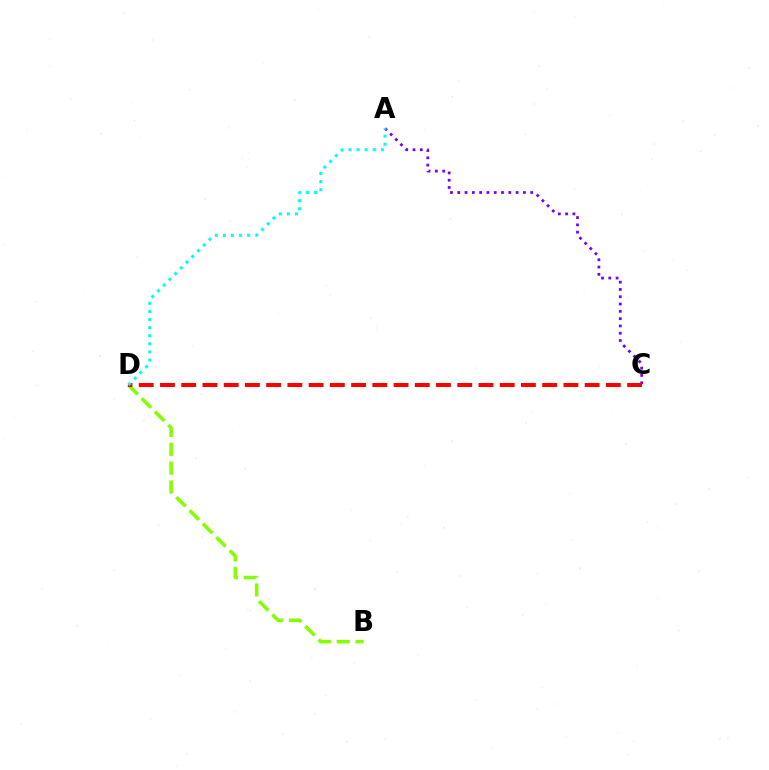{('A', 'C'): [{'color': '#7200ff', 'line_style': 'dotted', 'thickness': 1.98}], ('B', 'D'): [{'color': '#84ff00', 'line_style': 'dashed', 'thickness': 2.56}], ('C', 'D'): [{'color': '#ff0000', 'line_style': 'dashed', 'thickness': 2.88}], ('A', 'D'): [{'color': '#00fff6', 'line_style': 'dotted', 'thickness': 2.2}]}